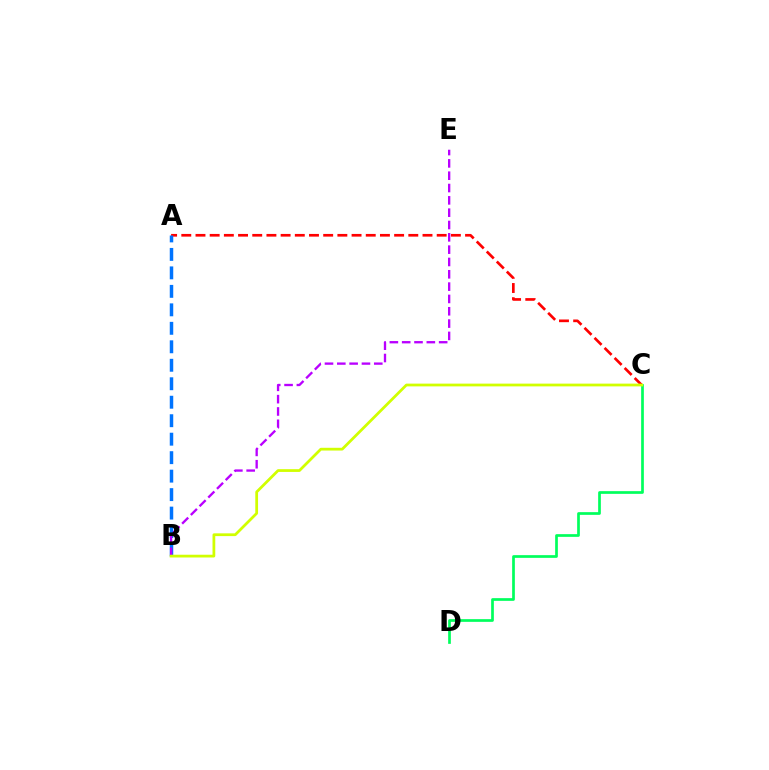{('A', 'C'): [{'color': '#ff0000', 'line_style': 'dashed', 'thickness': 1.93}], ('A', 'B'): [{'color': '#0074ff', 'line_style': 'dashed', 'thickness': 2.51}], ('B', 'E'): [{'color': '#b900ff', 'line_style': 'dashed', 'thickness': 1.67}], ('C', 'D'): [{'color': '#00ff5c', 'line_style': 'solid', 'thickness': 1.95}], ('B', 'C'): [{'color': '#d1ff00', 'line_style': 'solid', 'thickness': 1.99}]}